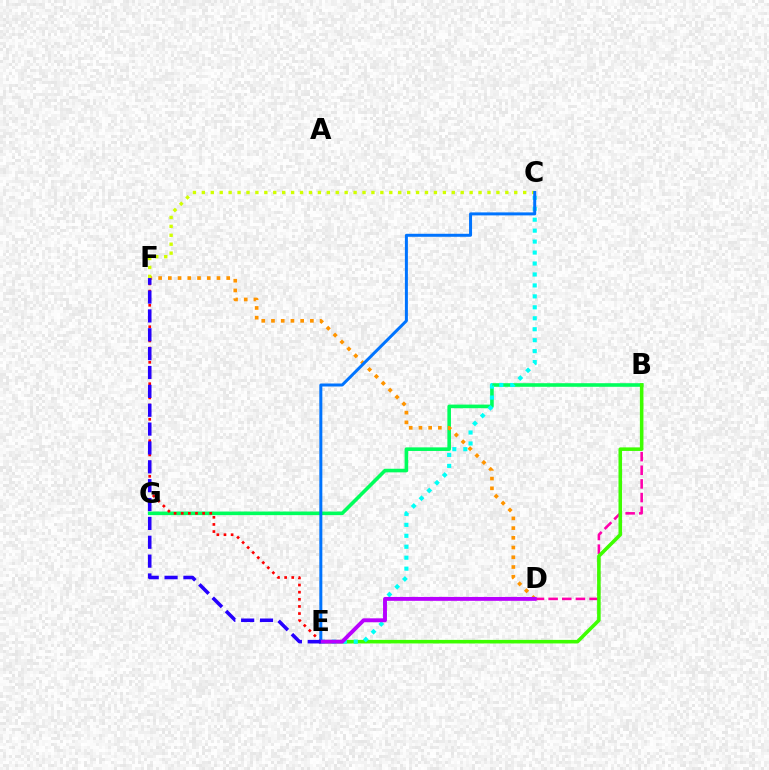{('B', 'G'): [{'color': '#00ff5c', 'line_style': 'solid', 'thickness': 2.59}], ('E', 'F'): [{'color': '#ff0000', 'line_style': 'dotted', 'thickness': 1.94}, {'color': '#2500ff', 'line_style': 'dashed', 'thickness': 2.56}], ('B', 'D'): [{'color': '#ff00ac', 'line_style': 'dashed', 'thickness': 1.85}], ('B', 'E'): [{'color': '#3dff00', 'line_style': 'solid', 'thickness': 2.56}], ('D', 'F'): [{'color': '#ff9400', 'line_style': 'dotted', 'thickness': 2.64}], ('C', 'F'): [{'color': '#d1ff00', 'line_style': 'dotted', 'thickness': 2.43}], ('C', 'E'): [{'color': '#00fff6', 'line_style': 'dotted', 'thickness': 2.98}, {'color': '#0074ff', 'line_style': 'solid', 'thickness': 2.16}], ('D', 'E'): [{'color': '#b900ff', 'line_style': 'solid', 'thickness': 2.81}]}